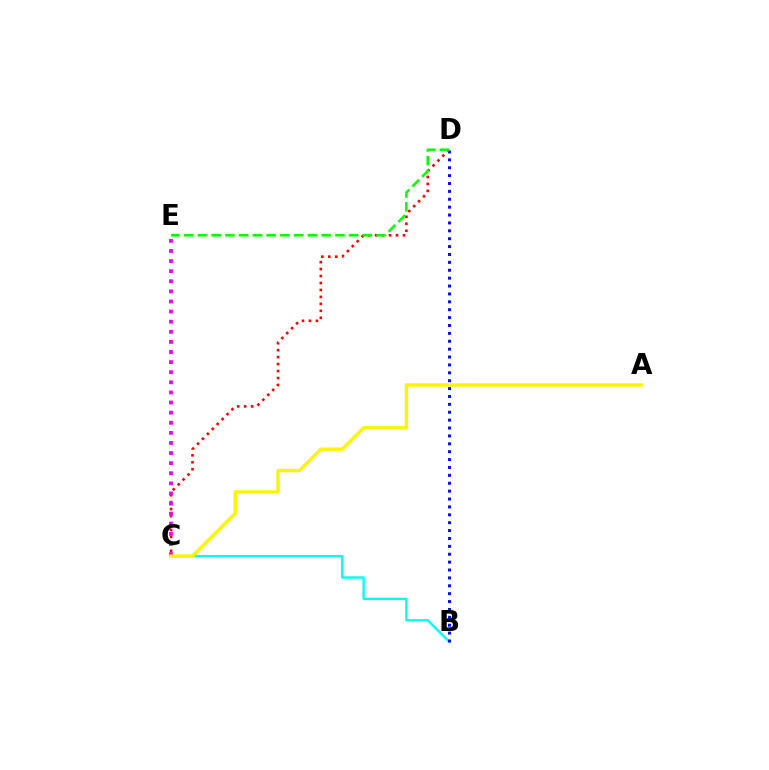{('B', 'C'): [{'color': '#00fff6', 'line_style': 'solid', 'thickness': 1.7}], ('B', 'D'): [{'color': '#0010ff', 'line_style': 'dotted', 'thickness': 2.14}], ('C', 'D'): [{'color': '#ff0000', 'line_style': 'dotted', 'thickness': 1.89}], ('D', 'E'): [{'color': '#08ff00', 'line_style': 'dashed', 'thickness': 1.87}], ('C', 'E'): [{'color': '#ee00ff', 'line_style': 'dotted', 'thickness': 2.75}], ('A', 'C'): [{'color': '#fcf500', 'line_style': 'solid', 'thickness': 2.45}]}